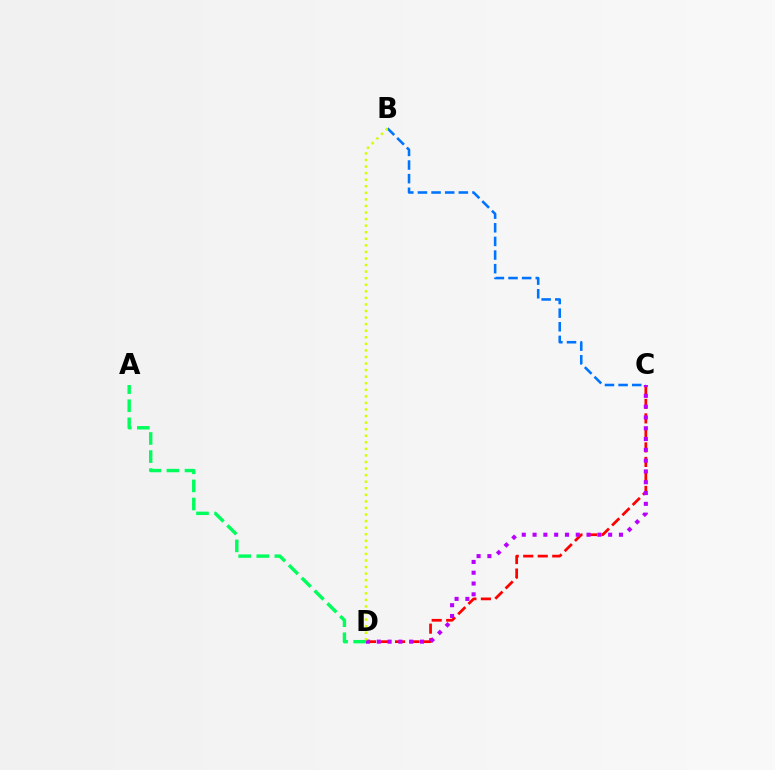{('C', 'D'): [{'color': '#ff0000', 'line_style': 'dashed', 'thickness': 1.97}, {'color': '#b900ff', 'line_style': 'dotted', 'thickness': 2.93}], ('B', 'C'): [{'color': '#0074ff', 'line_style': 'dashed', 'thickness': 1.85}], ('B', 'D'): [{'color': '#d1ff00', 'line_style': 'dotted', 'thickness': 1.78}], ('A', 'D'): [{'color': '#00ff5c', 'line_style': 'dashed', 'thickness': 2.46}]}